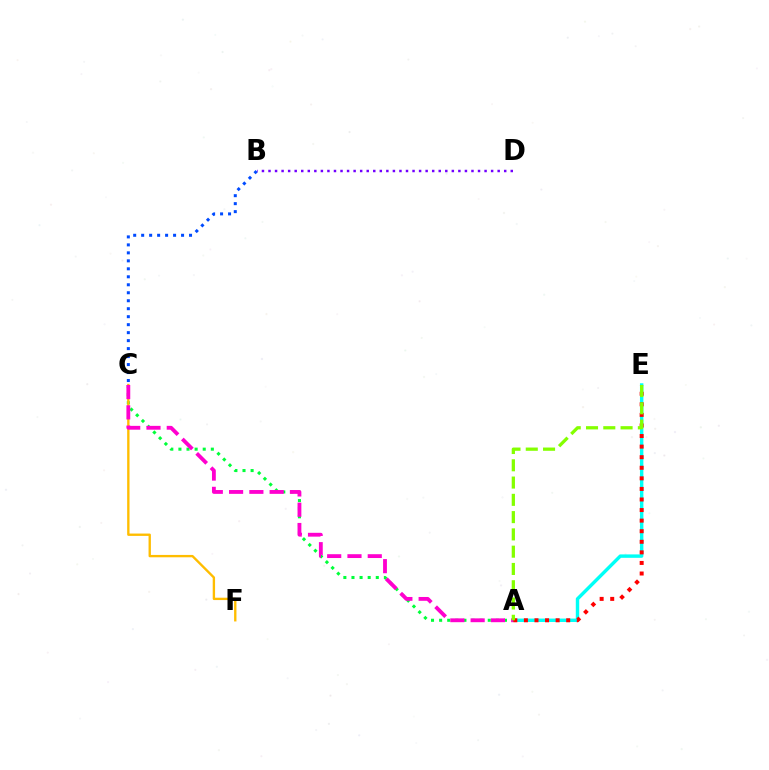{('A', 'E'): [{'color': '#00fff6', 'line_style': 'solid', 'thickness': 2.46}, {'color': '#ff0000', 'line_style': 'dotted', 'thickness': 2.87}, {'color': '#84ff00', 'line_style': 'dashed', 'thickness': 2.35}], ('A', 'C'): [{'color': '#00ff39', 'line_style': 'dotted', 'thickness': 2.2}, {'color': '#ff00cf', 'line_style': 'dashed', 'thickness': 2.76}], ('C', 'F'): [{'color': '#ffbd00', 'line_style': 'solid', 'thickness': 1.69}], ('B', 'C'): [{'color': '#004bff', 'line_style': 'dotted', 'thickness': 2.17}], ('B', 'D'): [{'color': '#7200ff', 'line_style': 'dotted', 'thickness': 1.78}]}